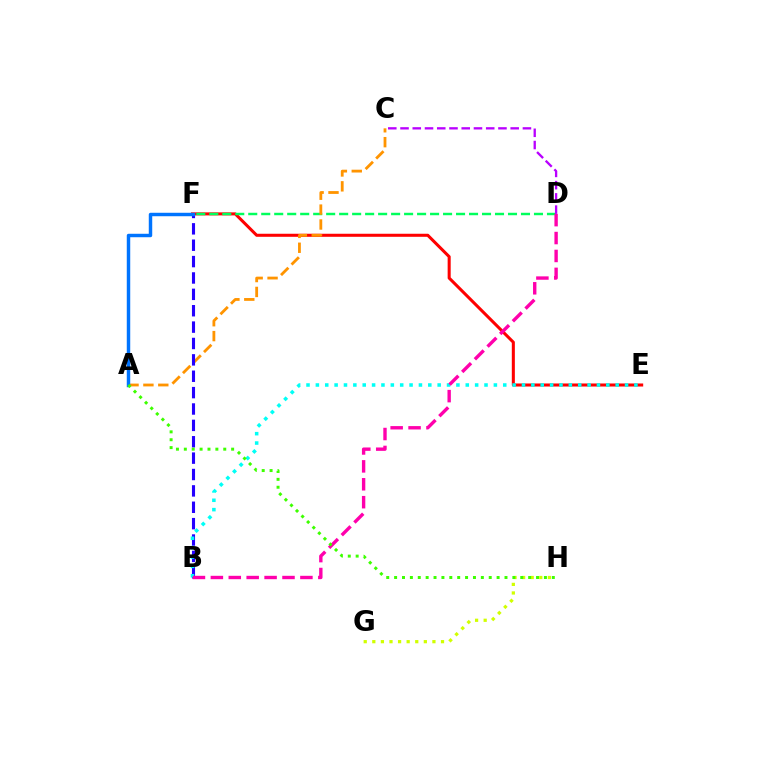{('E', 'F'): [{'color': '#ff0000', 'line_style': 'solid', 'thickness': 2.19}], ('D', 'F'): [{'color': '#00ff5c', 'line_style': 'dashed', 'thickness': 1.76}], ('A', 'C'): [{'color': '#ff9400', 'line_style': 'dashed', 'thickness': 2.02}], ('B', 'F'): [{'color': '#2500ff', 'line_style': 'dashed', 'thickness': 2.22}], ('C', 'D'): [{'color': '#b900ff', 'line_style': 'dashed', 'thickness': 1.66}], ('B', 'E'): [{'color': '#00fff6', 'line_style': 'dotted', 'thickness': 2.55}], ('G', 'H'): [{'color': '#d1ff00', 'line_style': 'dotted', 'thickness': 2.33}], ('B', 'D'): [{'color': '#ff00ac', 'line_style': 'dashed', 'thickness': 2.43}], ('A', 'F'): [{'color': '#0074ff', 'line_style': 'solid', 'thickness': 2.48}], ('A', 'H'): [{'color': '#3dff00', 'line_style': 'dotted', 'thickness': 2.14}]}